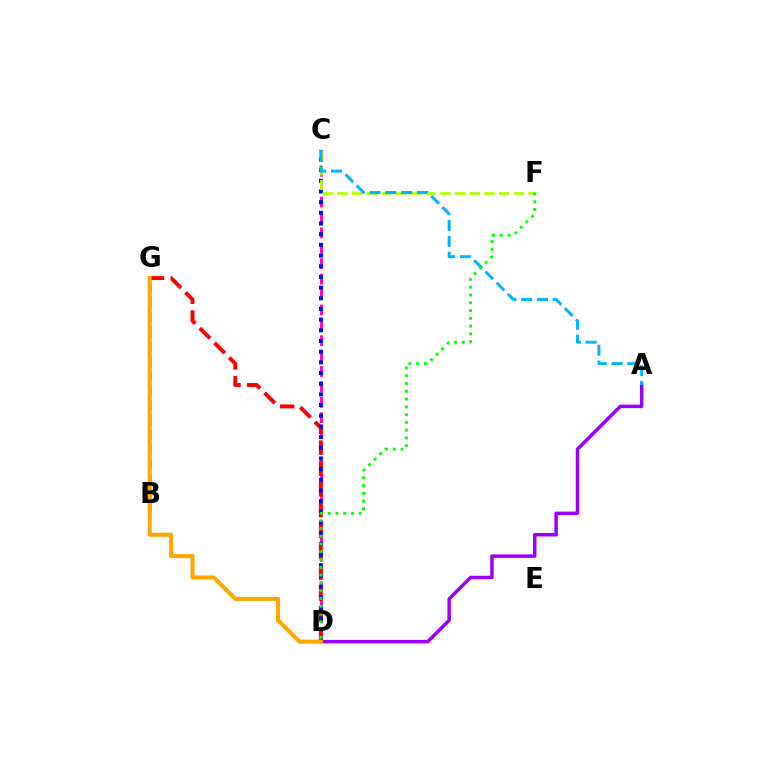{('C', 'D'): [{'color': '#ff00bd', 'line_style': 'dashed', 'thickness': 2.09}, {'color': '#0010ff', 'line_style': 'dotted', 'thickness': 2.9}], ('D', 'G'): [{'color': '#ff0000', 'line_style': 'dashed', 'thickness': 2.83}, {'color': '#ffa500', 'line_style': 'solid', 'thickness': 2.91}], ('B', 'G'): [{'color': '#00ff9d', 'line_style': 'dashed', 'thickness': 2.0}], ('C', 'F'): [{'color': '#b3ff00', 'line_style': 'dashed', 'thickness': 2.0}], ('A', 'D'): [{'color': '#9b00ff', 'line_style': 'solid', 'thickness': 2.51}], ('A', 'C'): [{'color': '#00b5ff', 'line_style': 'dashed', 'thickness': 2.14}], ('D', 'F'): [{'color': '#08ff00', 'line_style': 'dotted', 'thickness': 2.12}]}